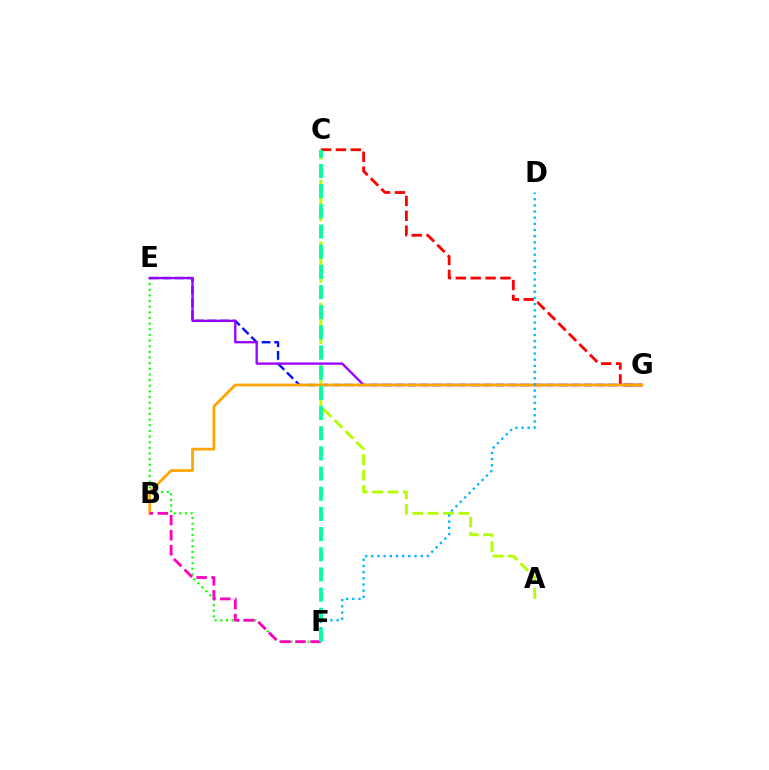{('E', 'F'): [{'color': '#08ff00', 'line_style': 'dotted', 'thickness': 1.53}], ('E', 'G'): [{'color': '#0010ff', 'line_style': 'dashed', 'thickness': 1.71}, {'color': '#9b00ff', 'line_style': 'solid', 'thickness': 1.66}], ('A', 'C'): [{'color': '#b3ff00', 'line_style': 'dashed', 'thickness': 2.09}], ('C', 'G'): [{'color': '#ff0000', 'line_style': 'dashed', 'thickness': 2.02}], ('B', 'G'): [{'color': '#ffa500', 'line_style': 'solid', 'thickness': 1.98}], ('D', 'F'): [{'color': '#00b5ff', 'line_style': 'dotted', 'thickness': 1.68}], ('B', 'F'): [{'color': '#ff00bd', 'line_style': 'dashed', 'thickness': 2.05}], ('C', 'F'): [{'color': '#00ff9d', 'line_style': 'dashed', 'thickness': 2.74}]}